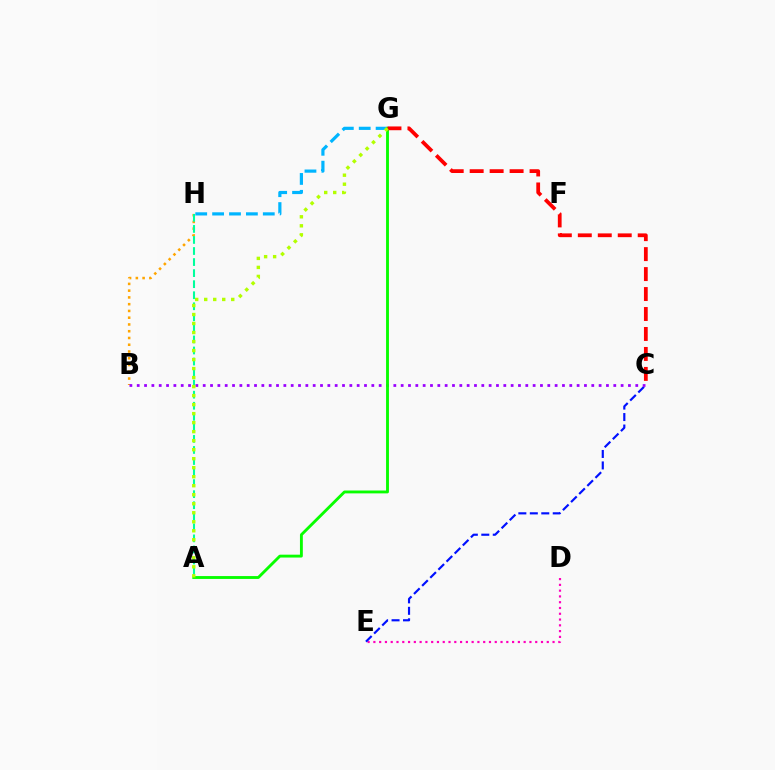{('D', 'E'): [{'color': '#ff00bd', 'line_style': 'dotted', 'thickness': 1.57}], ('C', 'E'): [{'color': '#0010ff', 'line_style': 'dashed', 'thickness': 1.56}], ('B', 'H'): [{'color': '#ffa500', 'line_style': 'dotted', 'thickness': 1.84}], ('B', 'C'): [{'color': '#9b00ff', 'line_style': 'dotted', 'thickness': 1.99}], ('A', 'H'): [{'color': '#00ff9d', 'line_style': 'dashed', 'thickness': 1.5}], ('G', 'H'): [{'color': '#00b5ff', 'line_style': 'dashed', 'thickness': 2.29}], ('A', 'G'): [{'color': '#08ff00', 'line_style': 'solid', 'thickness': 2.07}, {'color': '#b3ff00', 'line_style': 'dotted', 'thickness': 2.45}], ('C', 'G'): [{'color': '#ff0000', 'line_style': 'dashed', 'thickness': 2.71}]}